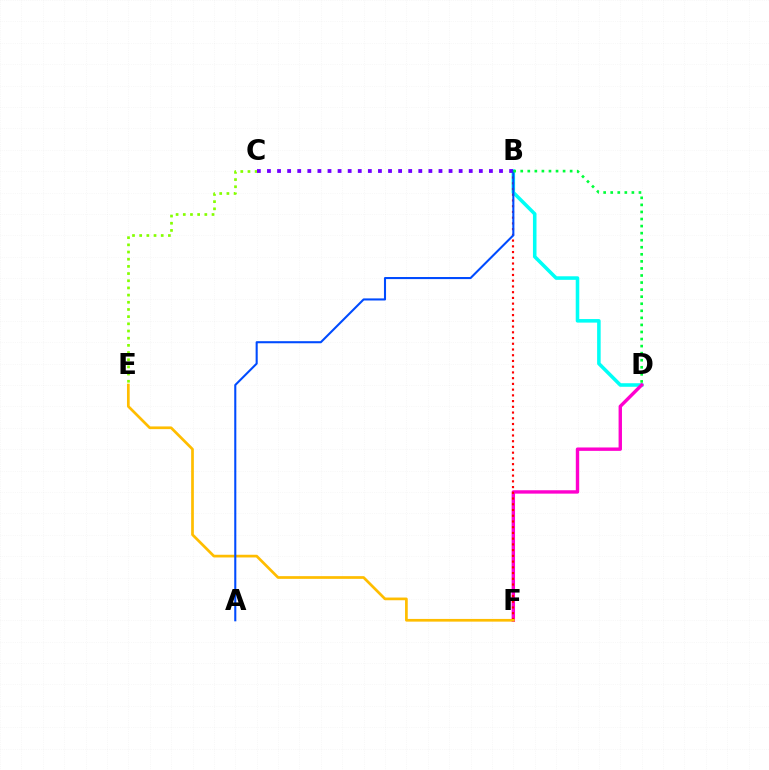{('B', 'D'): [{'color': '#00fff6', 'line_style': 'solid', 'thickness': 2.56}, {'color': '#00ff39', 'line_style': 'dotted', 'thickness': 1.92}], ('C', 'E'): [{'color': '#84ff00', 'line_style': 'dotted', 'thickness': 1.95}], ('D', 'F'): [{'color': '#ff00cf', 'line_style': 'solid', 'thickness': 2.44}], ('B', 'F'): [{'color': '#ff0000', 'line_style': 'dotted', 'thickness': 1.56}], ('E', 'F'): [{'color': '#ffbd00', 'line_style': 'solid', 'thickness': 1.95}], ('B', 'C'): [{'color': '#7200ff', 'line_style': 'dotted', 'thickness': 2.74}], ('A', 'B'): [{'color': '#004bff', 'line_style': 'solid', 'thickness': 1.5}]}